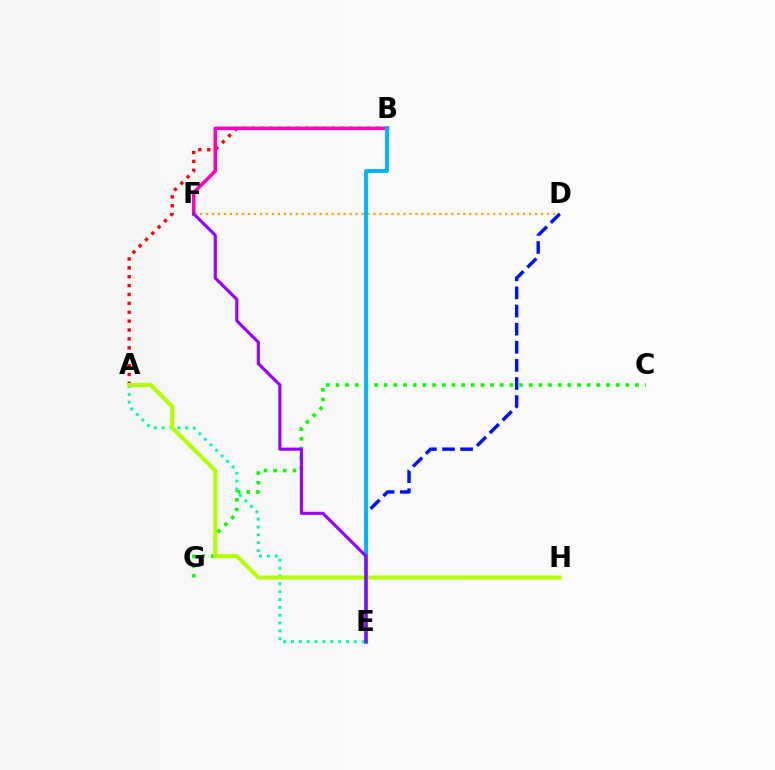{('C', 'G'): [{'color': '#08ff00', 'line_style': 'dotted', 'thickness': 2.63}], ('A', 'E'): [{'color': '#00ff9d', 'line_style': 'dotted', 'thickness': 2.13}], ('A', 'B'): [{'color': '#ff0000', 'line_style': 'dotted', 'thickness': 2.41}], ('B', 'F'): [{'color': '#ff00bd', 'line_style': 'solid', 'thickness': 2.55}], ('D', 'F'): [{'color': '#ffa500', 'line_style': 'dotted', 'thickness': 1.63}], ('A', 'H'): [{'color': '#b3ff00', 'line_style': 'solid', 'thickness': 2.91}], ('D', 'E'): [{'color': '#0010ff', 'line_style': 'dashed', 'thickness': 2.46}], ('B', 'E'): [{'color': '#00b5ff', 'line_style': 'solid', 'thickness': 2.81}], ('E', 'F'): [{'color': '#9b00ff', 'line_style': 'solid', 'thickness': 2.25}]}